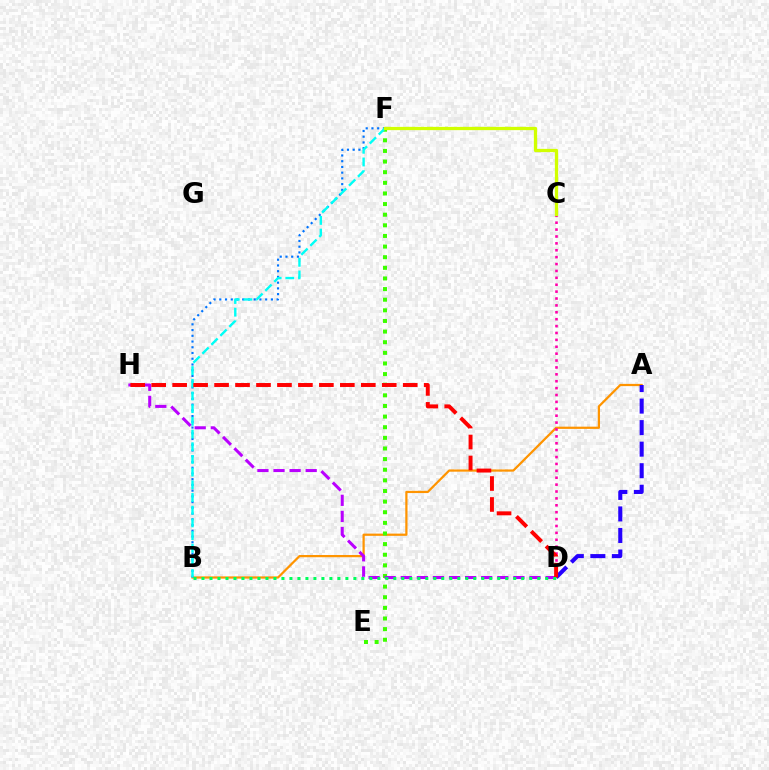{('A', 'B'): [{'color': '#ff9400', 'line_style': 'solid', 'thickness': 1.61}], ('A', 'D'): [{'color': '#2500ff', 'line_style': 'dashed', 'thickness': 2.93}], ('C', 'D'): [{'color': '#ff00ac', 'line_style': 'dotted', 'thickness': 1.87}], ('B', 'F'): [{'color': '#0074ff', 'line_style': 'dotted', 'thickness': 1.56}, {'color': '#00fff6', 'line_style': 'dashed', 'thickness': 1.72}], ('E', 'F'): [{'color': '#3dff00', 'line_style': 'dotted', 'thickness': 2.89}], ('D', 'H'): [{'color': '#b900ff', 'line_style': 'dashed', 'thickness': 2.19}, {'color': '#ff0000', 'line_style': 'dashed', 'thickness': 2.85}], ('C', 'F'): [{'color': '#d1ff00', 'line_style': 'solid', 'thickness': 2.35}], ('B', 'D'): [{'color': '#00ff5c', 'line_style': 'dotted', 'thickness': 2.17}]}